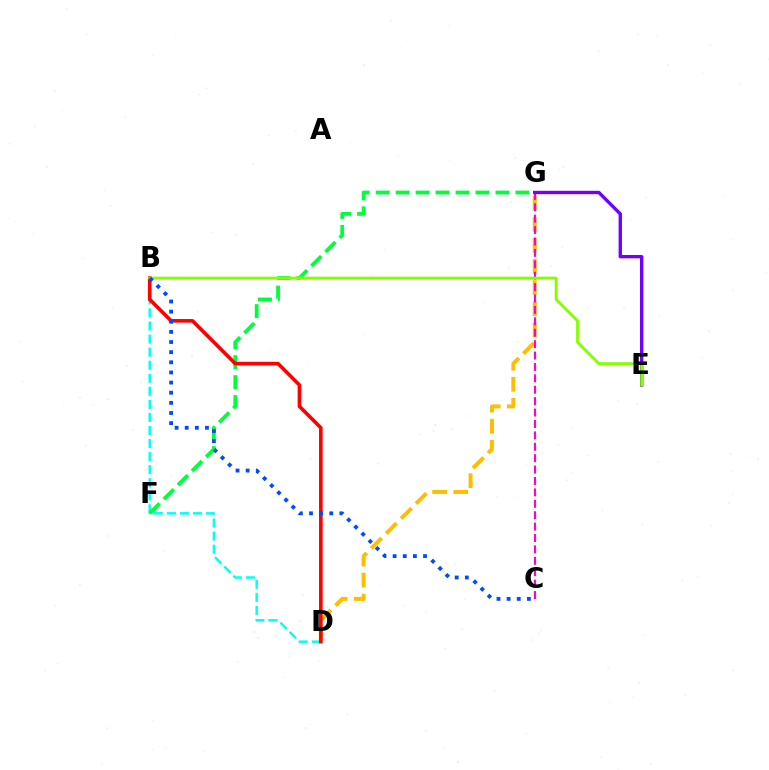{('D', 'G'): [{'color': '#ffbd00', 'line_style': 'dashed', 'thickness': 2.87}], ('B', 'D'): [{'color': '#00fff6', 'line_style': 'dashed', 'thickness': 1.77}, {'color': '#ff0000', 'line_style': 'solid', 'thickness': 2.61}], ('C', 'G'): [{'color': '#ff00cf', 'line_style': 'dashed', 'thickness': 1.55}], ('E', 'G'): [{'color': '#7200ff', 'line_style': 'solid', 'thickness': 2.43}], ('F', 'G'): [{'color': '#00ff39', 'line_style': 'dashed', 'thickness': 2.71}], ('B', 'E'): [{'color': '#84ff00', 'line_style': 'solid', 'thickness': 2.03}], ('B', 'C'): [{'color': '#004bff', 'line_style': 'dotted', 'thickness': 2.75}]}